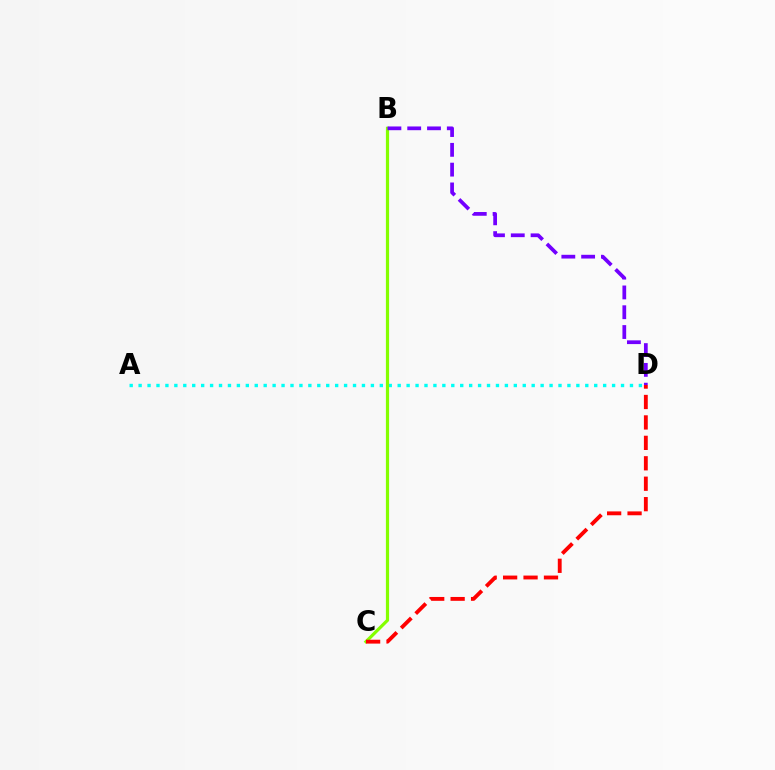{('A', 'D'): [{'color': '#00fff6', 'line_style': 'dotted', 'thickness': 2.43}], ('B', 'C'): [{'color': '#84ff00', 'line_style': 'solid', 'thickness': 2.3}], ('B', 'D'): [{'color': '#7200ff', 'line_style': 'dashed', 'thickness': 2.69}], ('C', 'D'): [{'color': '#ff0000', 'line_style': 'dashed', 'thickness': 2.78}]}